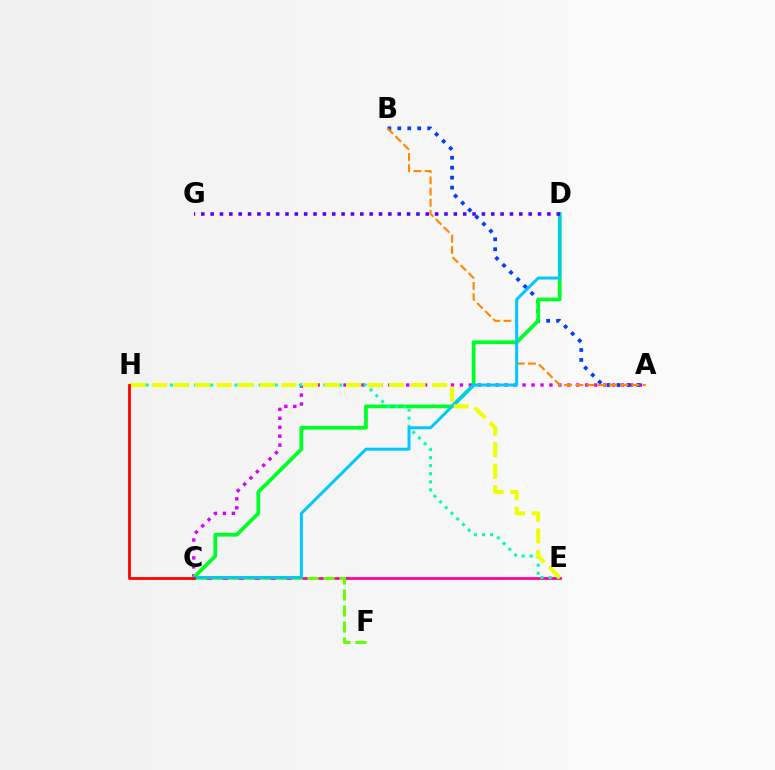{('A', 'C'): [{'color': '#d600ff', 'line_style': 'dotted', 'thickness': 2.43}], ('A', 'B'): [{'color': '#003fff', 'line_style': 'dotted', 'thickness': 2.7}, {'color': '#ff8800', 'line_style': 'dashed', 'thickness': 1.53}], ('C', 'E'): [{'color': '#ff00a0', 'line_style': 'solid', 'thickness': 1.98}], ('C', 'D'): [{'color': '#00ff27', 'line_style': 'solid', 'thickness': 2.7}, {'color': '#00c7ff', 'line_style': 'solid', 'thickness': 2.15}], ('E', 'H'): [{'color': '#00ffaf', 'line_style': 'dotted', 'thickness': 2.19}, {'color': '#eeff00', 'line_style': 'dashed', 'thickness': 2.93}], ('C', 'F'): [{'color': '#66ff00', 'line_style': 'dashed', 'thickness': 2.17}], ('C', 'H'): [{'color': '#ff0000', 'line_style': 'solid', 'thickness': 2.0}], ('D', 'G'): [{'color': '#4f00ff', 'line_style': 'dotted', 'thickness': 2.54}]}